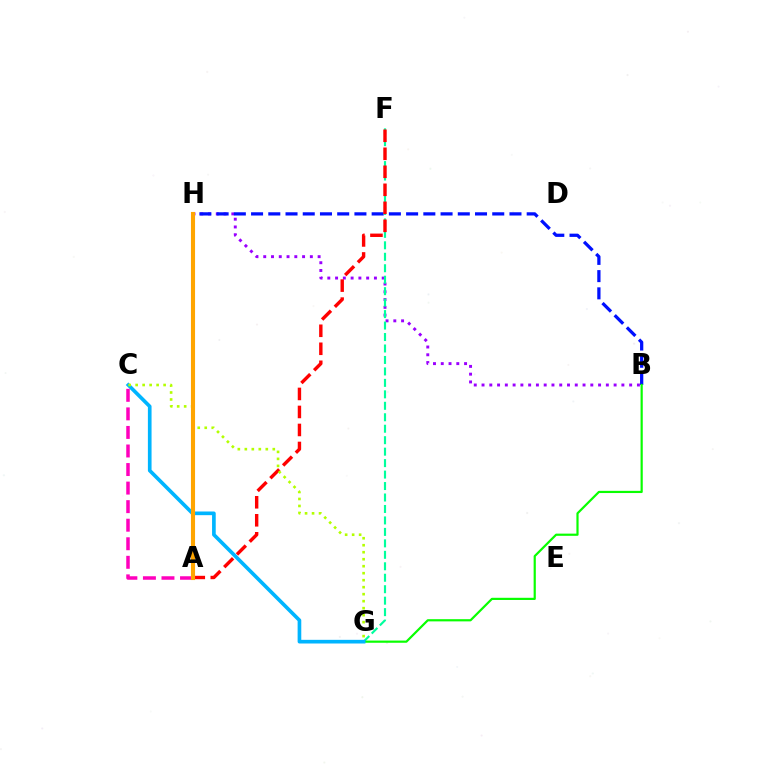{('B', 'H'): [{'color': '#9b00ff', 'line_style': 'dotted', 'thickness': 2.11}, {'color': '#0010ff', 'line_style': 'dashed', 'thickness': 2.34}], ('F', 'G'): [{'color': '#00ff9d', 'line_style': 'dashed', 'thickness': 1.56}], ('A', 'F'): [{'color': '#ff0000', 'line_style': 'dashed', 'thickness': 2.45}], ('B', 'G'): [{'color': '#08ff00', 'line_style': 'solid', 'thickness': 1.58}], ('C', 'G'): [{'color': '#00b5ff', 'line_style': 'solid', 'thickness': 2.64}, {'color': '#b3ff00', 'line_style': 'dotted', 'thickness': 1.9}], ('A', 'C'): [{'color': '#ff00bd', 'line_style': 'dashed', 'thickness': 2.52}], ('A', 'H'): [{'color': '#ffa500', 'line_style': 'solid', 'thickness': 2.96}]}